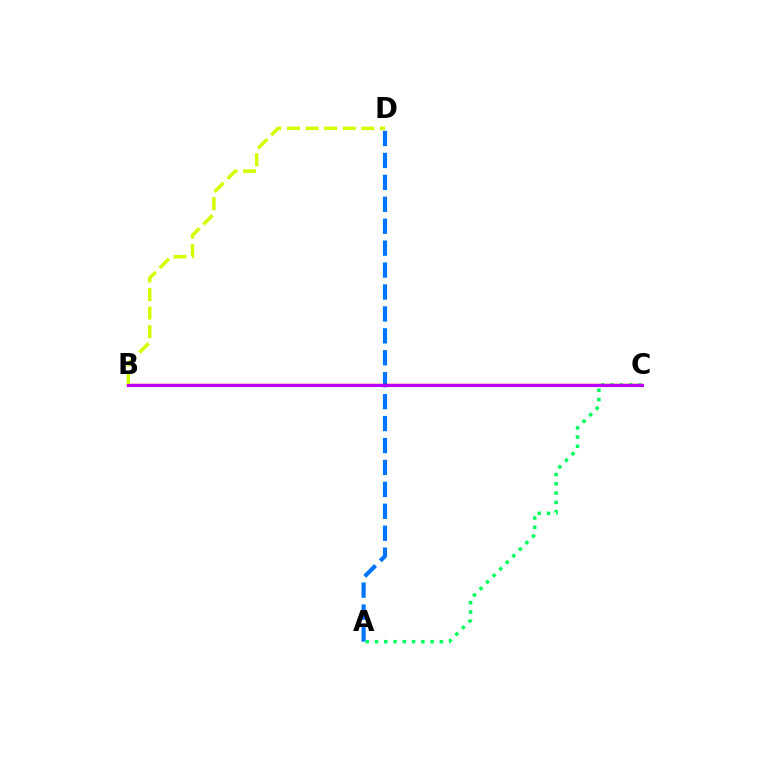{('A', 'D'): [{'color': '#0074ff', 'line_style': 'dashed', 'thickness': 2.98}], ('A', 'C'): [{'color': '#00ff5c', 'line_style': 'dotted', 'thickness': 2.52}], ('B', 'C'): [{'color': '#ff0000', 'line_style': 'solid', 'thickness': 1.74}, {'color': '#b900ff', 'line_style': 'solid', 'thickness': 2.23}], ('B', 'D'): [{'color': '#d1ff00', 'line_style': 'dashed', 'thickness': 2.52}]}